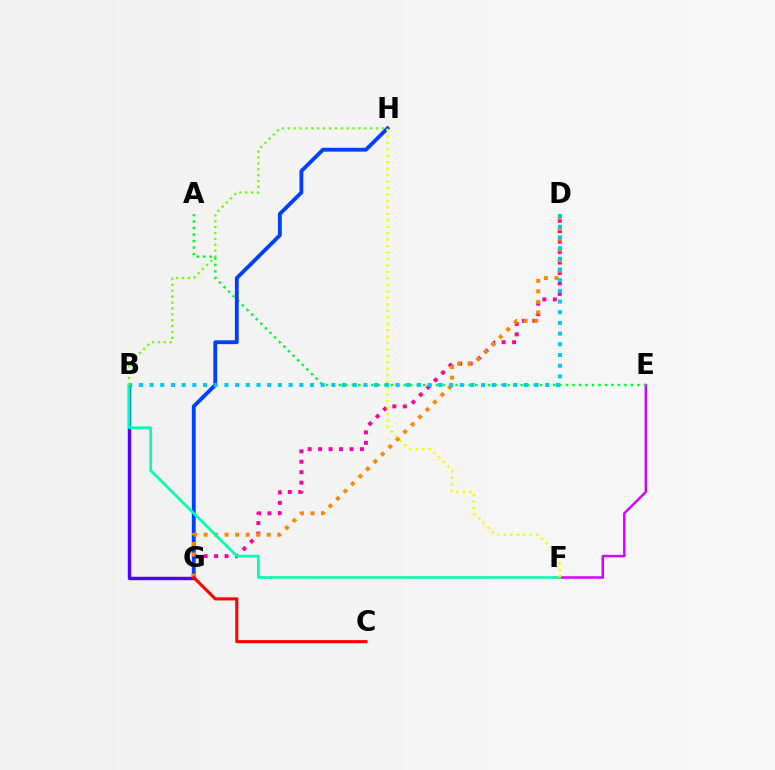{('E', 'F'): [{'color': '#d600ff', 'line_style': 'solid', 'thickness': 1.78}], ('A', 'E'): [{'color': '#00ff27', 'line_style': 'dotted', 'thickness': 1.76}], ('D', 'G'): [{'color': '#ff00a0', 'line_style': 'dotted', 'thickness': 2.84}, {'color': '#ff8800', 'line_style': 'dotted', 'thickness': 2.86}], ('B', 'G'): [{'color': '#4f00ff', 'line_style': 'solid', 'thickness': 2.46}], ('G', 'H'): [{'color': '#003fff', 'line_style': 'solid', 'thickness': 2.77}], ('B', 'F'): [{'color': '#00ffaf', 'line_style': 'solid', 'thickness': 1.95}], ('B', 'D'): [{'color': '#00c7ff', 'line_style': 'dotted', 'thickness': 2.91}], ('F', 'H'): [{'color': '#eeff00', 'line_style': 'dotted', 'thickness': 1.75}], ('C', 'G'): [{'color': '#ff0000', 'line_style': 'solid', 'thickness': 2.23}], ('B', 'H'): [{'color': '#66ff00', 'line_style': 'dotted', 'thickness': 1.6}]}